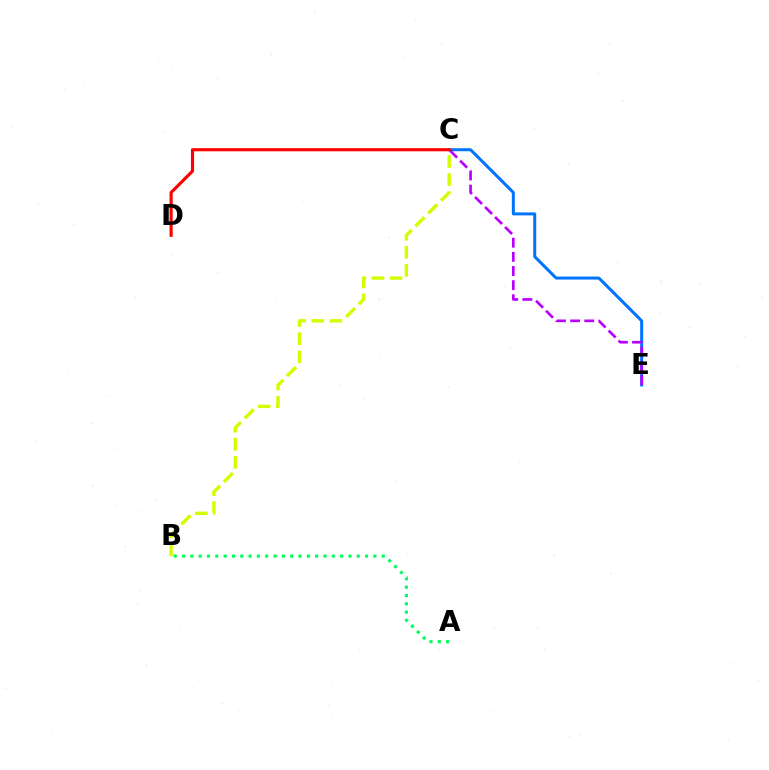{('C', 'E'): [{'color': '#0074ff', 'line_style': 'solid', 'thickness': 2.16}, {'color': '#b900ff', 'line_style': 'dashed', 'thickness': 1.92}], ('B', 'C'): [{'color': '#d1ff00', 'line_style': 'dashed', 'thickness': 2.46}], ('C', 'D'): [{'color': '#ff0000', 'line_style': 'solid', 'thickness': 2.25}], ('A', 'B'): [{'color': '#00ff5c', 'line_style': 'dotted', 'thickness': 2.26}]}